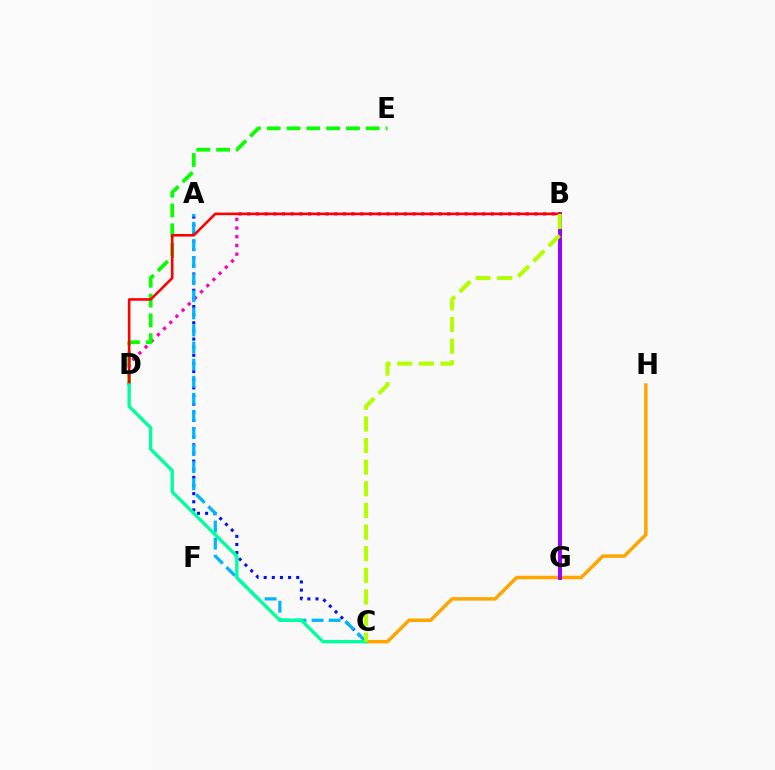{('C', 'H'): [{'color': '#ffa500', 'line_style': 'solid', 'thickness': 2.5}], ('B', 'D'): [{'color': '#ff00bd', 'line_style': 'dotted', 'thickness': 2.36}, {'color': '#ff0000', 'line_style': 'solid', 'thickness': 1.86}], ('D', 'E'): [{'color': '#08ff00', 'line_style': 'dashed', 'thickness': 2.69}], ('A', 'C'): [{'color': '#0010ff', 'line_style': 'dotted', 'thickness': 2.21}, {'color': '#00b5ff', 'line_style': 'dashed', 'thickness': 2.32}], ('B', 'G'): [{'color': '#9b00ff', 'line_style': 'solid', 'thickness': 2.85}], ('C', 'D'): [{'color': '#00ff9d', 'line_style': 'solid', 'thickness': 2.41}], ('B', 'C'): [{'color': '#b3ff00', 'line_style': 'dashed', 'thickness': 2.94}]}